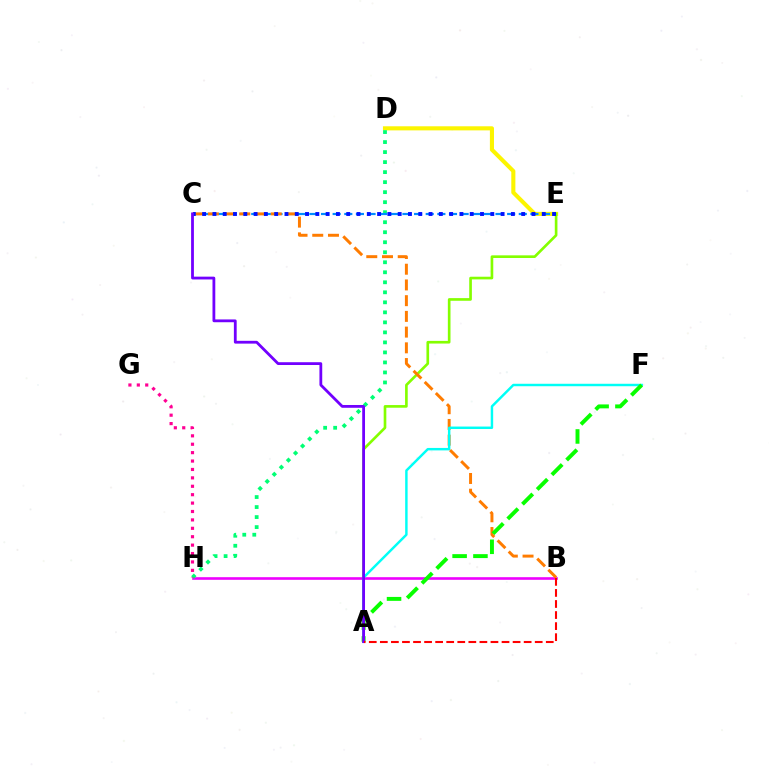{('B', 'H'): [{'color': '#ee00ff', 'line_style': 'solid', 'thickness': 1.89}], ('D', 'E'): [{'color': '#fcf500', 'line_style': 'solid', 'thickness': 2.95}], ('A', 'E'): [{'color': '#84ff00', 'line_style': 'solid', 'thickness': 1.91}], ('D', 'H'): [{'color': '#00ff74', 'line_style': 'dotted', 'thickness': 2.72}], ('G', 'H'): [{'color': '#ff0094', 'line_style': 'dotted', 'thickness': 2.28}], ('C', 'E'): [{'color': '#008cff', 'line_style': 'dashed', 'thickness': 1.58}, {'color': '#0010ff', 'line_style': 'dotted', 'thickness': 2.8}], ('B', 'C'): [{'color': '#ff7c00', 'line_style': 'dashed', 'thickness': 2.14}], ('A', 'F'): [{'color': '#00fff6', 'line_style': 'solid', 'thickness': 1.77}, {'color': '#08ff00', 'line_style': 'dashed', 'thickness': 2.83}], ('A', 'C'): [{'color': '#7200ff', 'line_style': 'solid', 'thickness': 2.01}], ('A', 'B'): [{'color': '#ff0000', 'line_style': 'dashed', 'thickness': 1.5}]}